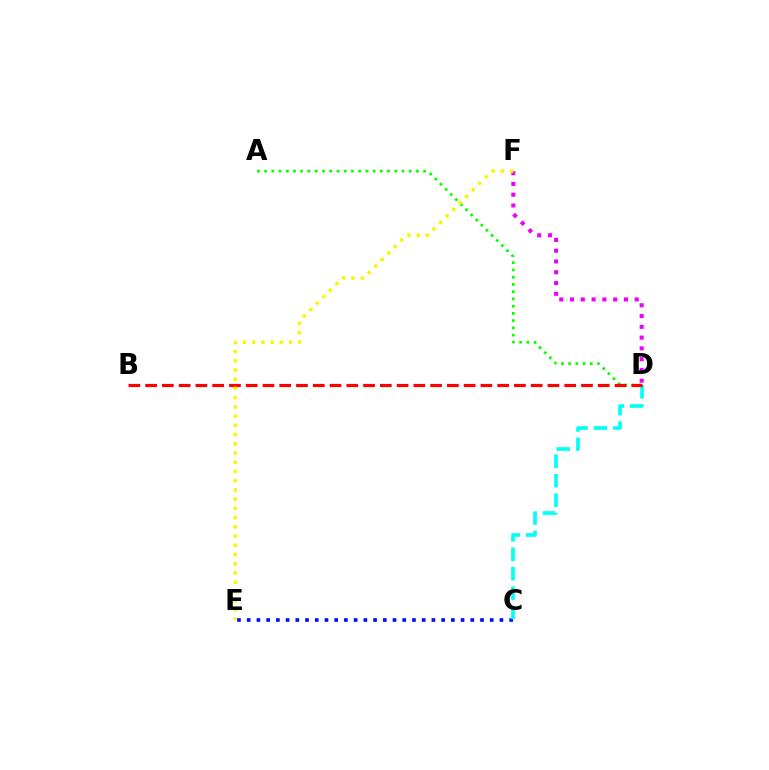{('C', 'E'): [{'color': '#0010ff', 'line_style': 'dotted', 'thickness': 2.64}], ('A', 'D'): [{'color': '#08ff00', 'line_style': 'dotted', 'thickness': 1.96}], ('C', 'D'): [{'color': '#00fff6', 'line_style': 'dashed', 'thickness': 2.64}], ('D', 'F'): [{'color': '#ee00ff', 'line_style': 'dotted', 'thickness': 2.93}], ('B', 'D'): [{'color': '#ff0000', 'line_style': 'dashed', 'thickness': 2.28}], ('E', 'F'): [{'color': '#fcf500', 'line_style': 'dotted', 'thickness': 2.51}]}